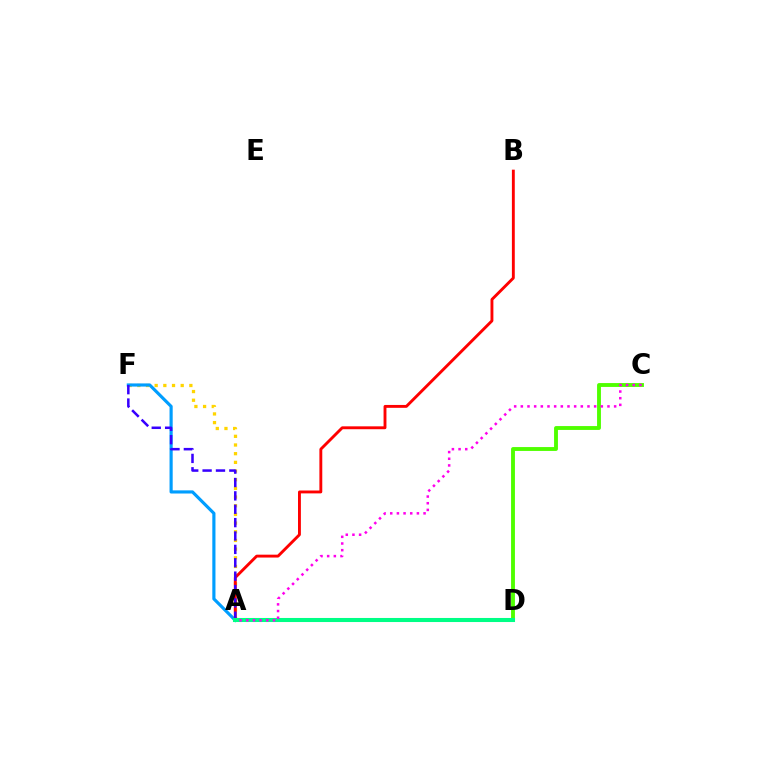{('A', 'F'): [{'color': '#ffd500', 'line_style': 'dotted', 'thickness': 2.36}, {'color': '#009eff', 'line_style': 'solid', 'thickness': 2.27}, {'color': '#3700ff', 'line_style': 'dashed', 'thickness': 1.82}], ('A', 'B'): [{'color': '#ff0000', 'line_style': 'solid', 'thickness': 2.07}], ('C', 'D'): [{'color': '#4fff00', 'line_style': 'solid', 'thickness': 2.78}], ('A', 'D'): [{'color': '#00ff86', 'line_style': 'solid', 'thickness': 2.93}], ('A', 'C'): [{'color': '#ff00ed', 'line_style': 'dotted', 'thickness': 1.81}]}